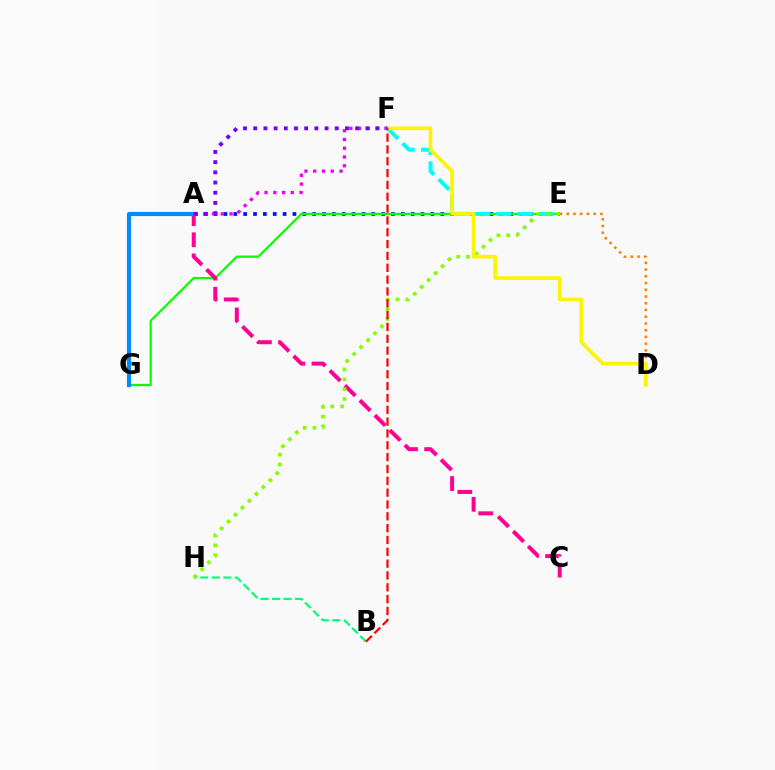{('A', 'E'): [{'color': '#0010ff', 'line_style': 'dotted', 'thickness': 2.68}], ('E', 'G'): [{'color': '#08ff00', 'line_style': 'solid', 'thickness': 1.61}], ('E', 'F'): [{'color': '#00fff6', 'line_style': 'dashed', 'thickness': 2.88}], ('A', 'F'): [{'color': '#ee00ff', 'line_style': 'dotted', 'thickness': 2.38}, {'color': '#7200ff', 'line_style': 'dotted', 'thickness': 2.77}], ('A', 'C'): [{'color': '#ff0094', 'line_style': 'dashed', 'thickness': 2.87}], ('A', 'G'): [{'color': '#008cff', 'line_style': 'solid', 'thickness': 2.98}], ('B', 'H'): [{'color': '#00ff74', 'line_style': 'dashed', 'thickness': 1.56}], ('D', 'E'): [{'color': '#ff7c00', 'line_style': 'dotted', 'thickness': 1.83}], ('E', 'H'): [{'color': '#84ff00', 'line_style': 'dotted', 'thickness': 2.66}], ('D', 'F'): [{'color': '#fcf500', 'line_style': 'solid', 'thickness': 2.64}], ('B', 'F'): [{'color': '#ff0000', 'line_style': 'dashed', 'thickness': 1.61}]}